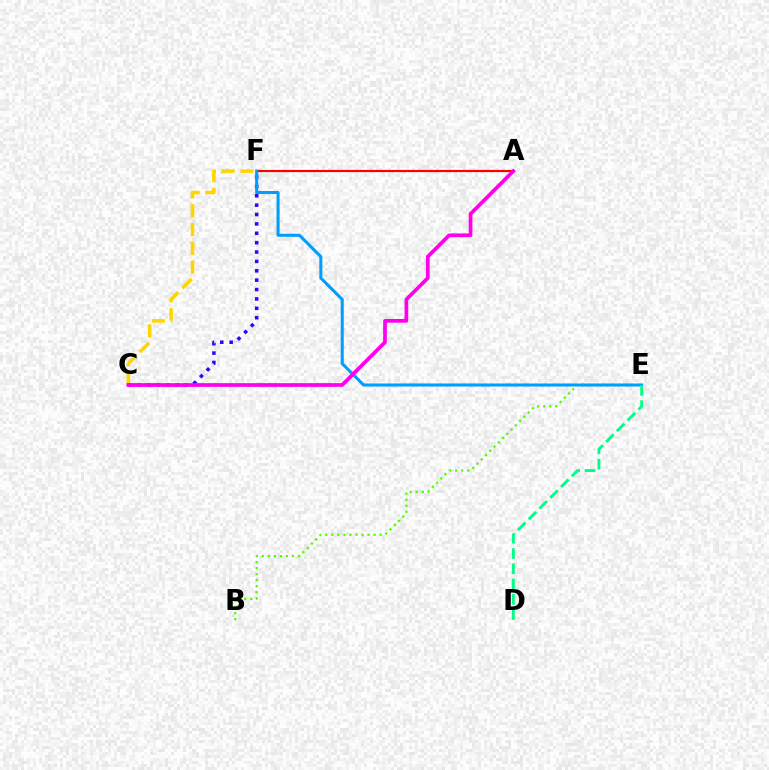{('C', 'F'): [{'color': '#ffd500', 'line_style': 'dashed', 'thickness': 2.55}, {'color': '#3700ff', 'line_style': 'dotted', 'thickness': 2.55}], ('A', 'F'): [{'color': '#ff0000', 'line_style': 'solid', 'thickness': 1.58}], ('B', 'E'): [{'color': '#4fff00', 'line_style': 'dotted', 'thickness': 1.64}], ('E', 'F'): [{'color': '#009eff', 'line_style': 'solid', 'thickness': 2.2}], ('A', 'C'): [{'color': '#ff00ed', 'line_style': 'solid', 'thickness': 2.67}], ('D', 'E'): [{'color': '#00ff86', 'line_style': 'dashed', 'thickness': 2.07}]}